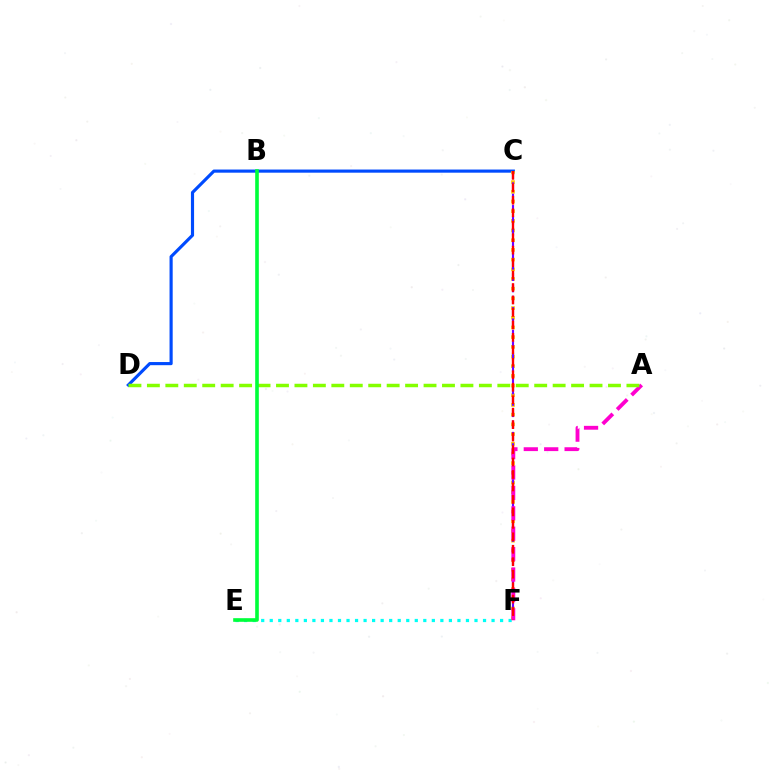{('C', 'D'): [{'color': '#004bff', 'line_style': 'solid', 'thickness': 2.26}], ('E', 'F'): [{'color': '#00fff6', 'line_style': 'dotted', 'thickness': 2.32}], ('C', 'F'): [{'color': '#ffbd00', 'line_style': 'dotted', 'thickness': 2.63}, {'color': '#7200ff', 'line_style': 'dashed', 'thickness': 1.54}, {'color': '#ff0000', 'line_style': 'dashed', 'thickness': 1.69}], ('A', 'F'): [{'color': '#ff00cf', 'line_style': 'dashed', 'thickness': 2.77}], ('A', 'D'): [{'color': '#84ff00', 'line_style': 'dashed', 'thickness': 2.51}], ('B', 'E'): [{'color': '#00ff39', 'line_style': 'solid', 'thickness': 2.61}]}